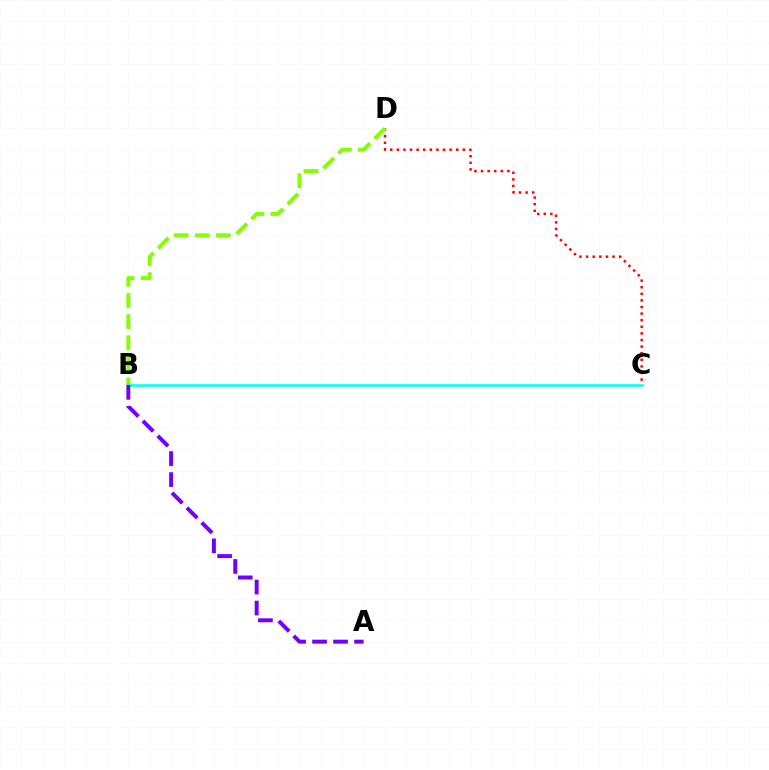{('C', 'D'): [{'color': '#ff0000', 'line_style': 'dotted', 'thickness': 1.79}], ('B', 'D'): [{'color': '#84ff00', 'line_style': 'dashed', 'thickness': 2.87}], ('B', 'C'): [{'color': '#00fff6', 'line_style': 'solid', 'thickness': 1.83}], ('A', 'B'): [{'color': '#7200ff', 'line_style': 'dashed', 'thickness': 2.85}]}